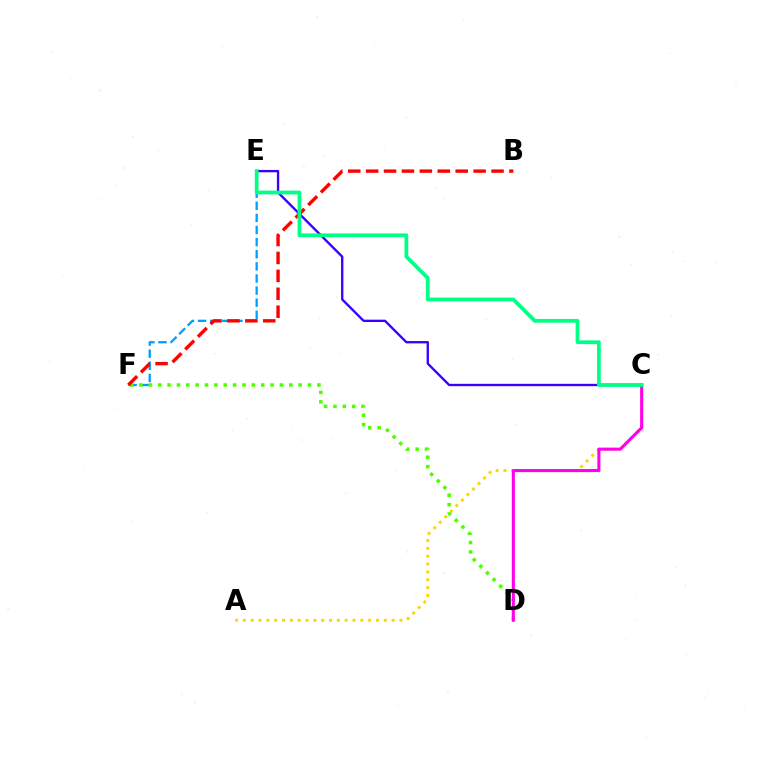{('E', 'F'): [{'color': '#009eff', 'line_style': 'dashed', 'thickness': 1.65}], ('D', 'F'): [{'color': '#4fff00', 'line_style': 'dotted', 'thickness': 2.54}], ('A', 'C'): [{'color': '#ffd500', 'line_style': 'dotted', 'thickness': 2.13}], ('B', 'F'): [{'color': '#ff0000', 'line_style': 'dashed', 'thickness': 2.43}], ('C', 'E'): [{'color': '#3700ff', 'line_style': 'solid', 'thickness': 1.68}, {'color': '#00ff86', 'line_style': 'solid', 'thickness': 2.7}], ('C', 'D'): [{'color': '#ff00ed', 'line_style': 'solid', 'thickness': 2.21}]}